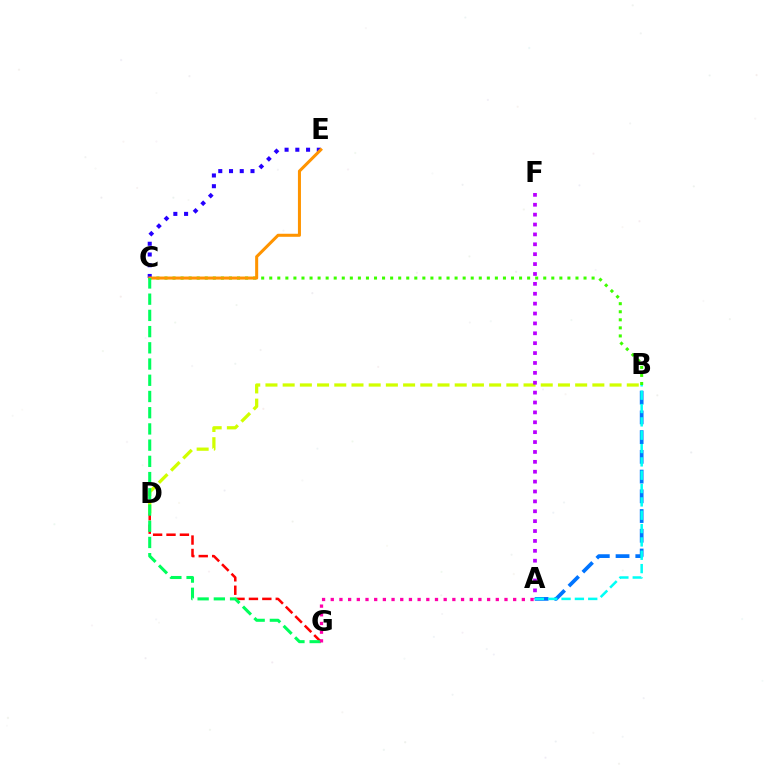{('B', 'D'): [{'color': '#d1ff00', 'line_style': 'dashed', 'thickness': 2.34}], ('A', 'B'): [{'color': '#0074ff', 'line_style': 'dashed', 'thickness': 2.68}, {'color': '#00fff6', 'line_style': 'dashed', 'thickness': 1.81}], ('B', 'C'): [{'color': '#3dff00', 'line_style': 'dotted', 'thickness': 2.19}], ('D', 'G'): [{'color': '#ff0000', 'line_style': 'dashed', 'thickness': 1.82}], ('C', 'E'): [{'color': '#2500ff', 'line_style': 'dotted', 'thickness': 2.92}, {'color': '#ff9400', 'line_style': 'solid', 'thickness': 2.19}], ('C', 'G'): [{'color': '#00ff5c', 'line_style': 'dashed', 'thickness': 2.2}], ('A', 'F'): [{'color': '#b900ff', 'line_style': 'dotted', 'thickness': 2.69}], ('A', 'G'): [{'color': '#ff00ac', 'line_style': 'dotted', 'thickness': 2.36}]}